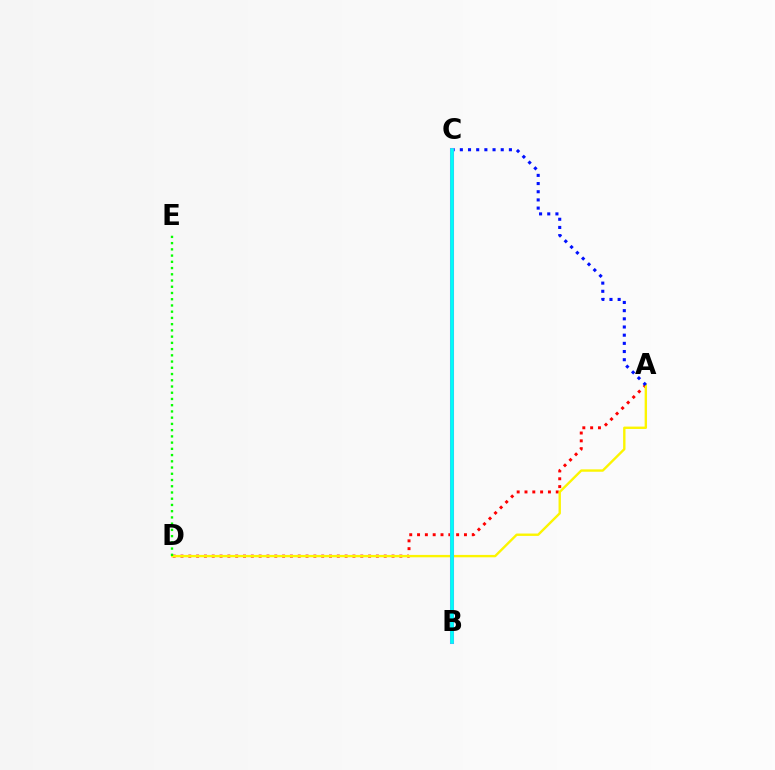{('A', 'D'): [{'color': '#ff0000', 'line_style': 'dotted', 'thickness': 2.12}, {'color': '#fcf500', 'line_style': 'solid', 'thickness': 1.72}], ('A', 'C'): [{'color': '#0010ff', 'line_style': 'dotted', 'thickness': 2.22}], ('B', 'C'): [{'color': '#ee00ff', 'line_style': 'solid', 'thickness': 2.91}, {'color': '#00fff6', 'line_style': 'solid', 'thickness': 2.66}], ('D', 'E'): [{'color': '#08ff00', 'line_style': 'dotted', 'thickness': 1.69}]}